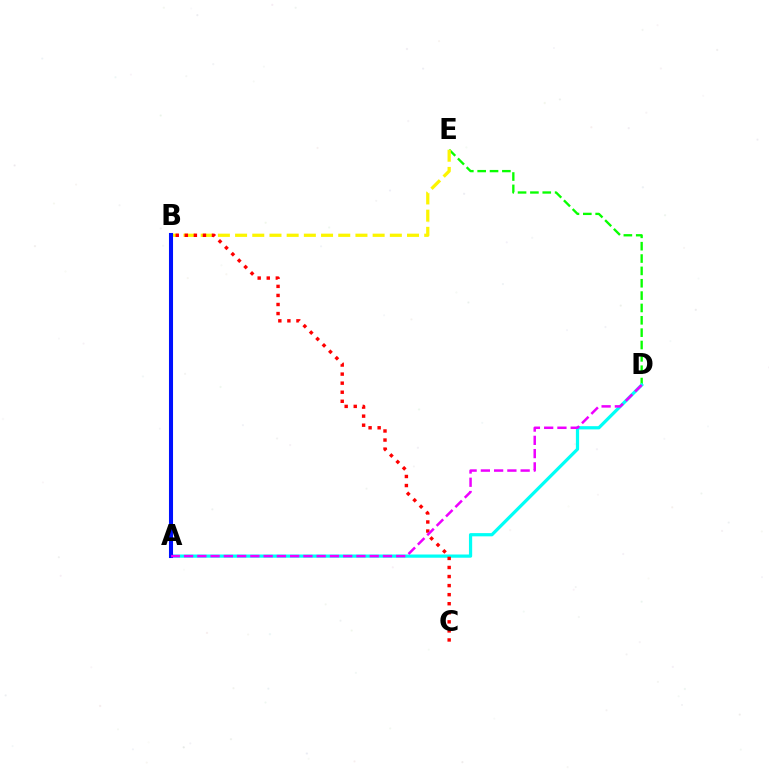{('D', 'E'): [{'color': '#08ff00', 'line_style': 'dashed', 'thickness': 1.68}], ('B', 'E'): [{'color': '#fcf500', 'line_style': 'dashed', 'thickness': 2.34}], ('A', 'D'): [{'color': '#00fff6', 'line_style': 'solid', 'thickness': 2.32}, {'color': '#ee00ff', 'line_style': 'dashed', 'thickness': 1.8}], ('B', 'C'): [{'color': '#ff0000', 'line_style': 'dotted', 'thickness': 2.46}], ('A', 'B'): [{'color': '#0010ff', 'line_style': 'solid', 'thickness': 2.92}]}